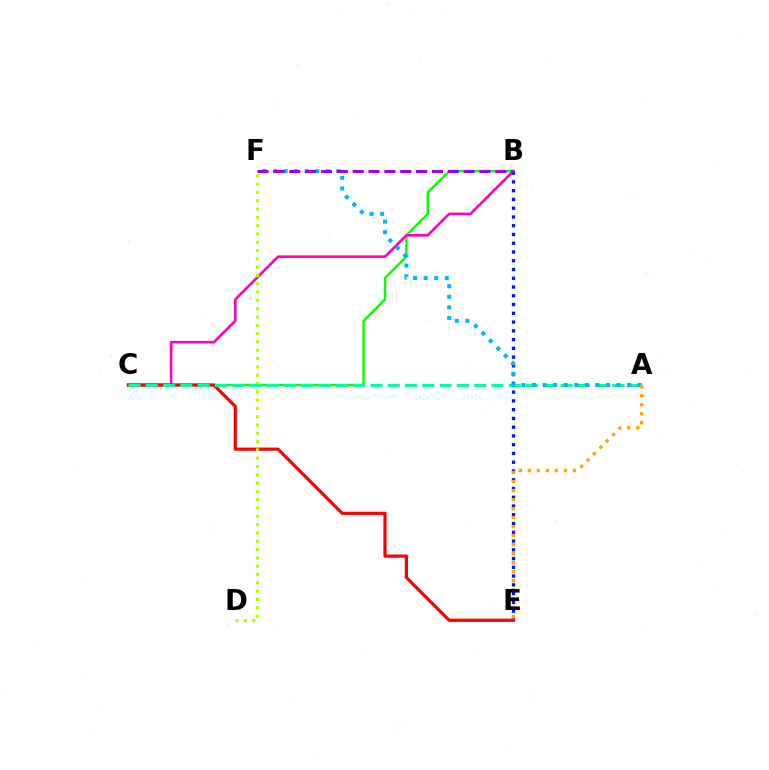{('B', 'C'): [{'color': '#08ff00', 'line_style': 'solid', 'thickness': 1.76}, {'color': '#ff00bd', 'line_style': 'solid', 'thickness': 1.88}], ('B', 'E'): [{'color': '#0010ff', 'line_style': 'dotted', 'thickness': 2.38}], ('C', 'E'): [{'color': '#ff0000', 'line_style': 'solid', 'thickness': 2.31}], ('D', 'F'): [{'color': '#b3ff00', 'line_style': 'dotted', 'thickness': 2.26}], ('A', 'C'): [{'color': '#00ff9d', 'line_style': 'dashed', 'thickness': 2.35}], ('A', 'F'): [{'color': '#00b5ff', 'line_style': 'dotted', 'thickness': 2.87}], ('B', 'F'): [{'color': '#9b00ff', 'line_style': 'dashed', 'thickness': 2.15}], ('A', 'E'): [{'color': '#ffa500', 'line_style': 'dotted', 'thickness': 2.45}]}